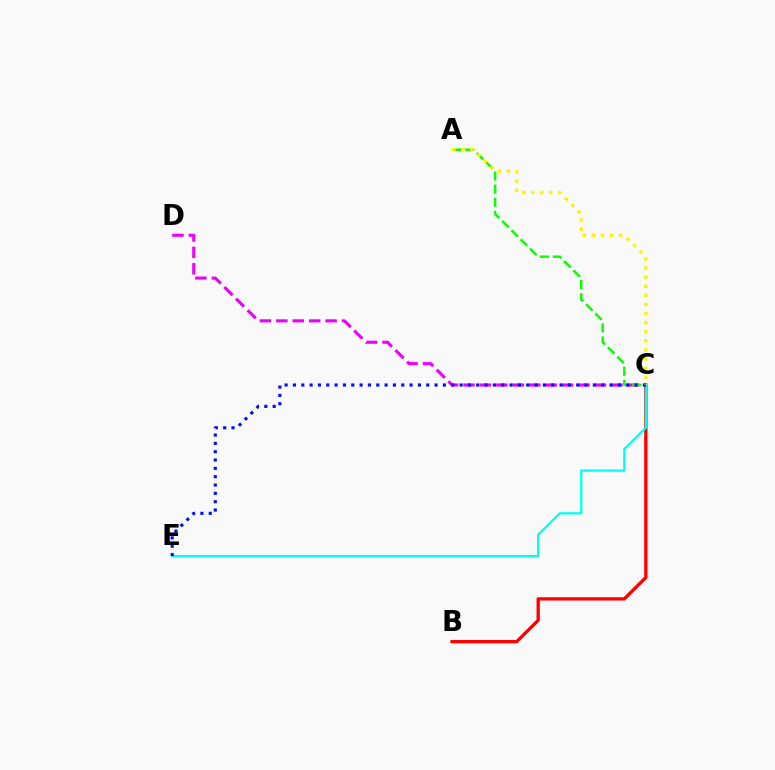{('B', 'C'): [{'color': '#ff0000', 'line_style': 'solid', 'thickness': 2.37}], ('C', 'E'): [{'color': '#00fff6', 'line_style': 'solid', 'thickness': 1.65}, {'color': '#0010ff', 'line_style': 'dotted', 'thickness': 2.26}], ('C', 'D'): [{'color': '#ee00ff', 'line_style': 'dashed', 'thickness': 2.23}], ('A', 'C'): [{'color': '#08ff00', 'line_style': 'dashed', 'thickness': 1.78}, {'color': '#fcf500', 'line_style': 'dotted', 'thickness': 2.47}]}